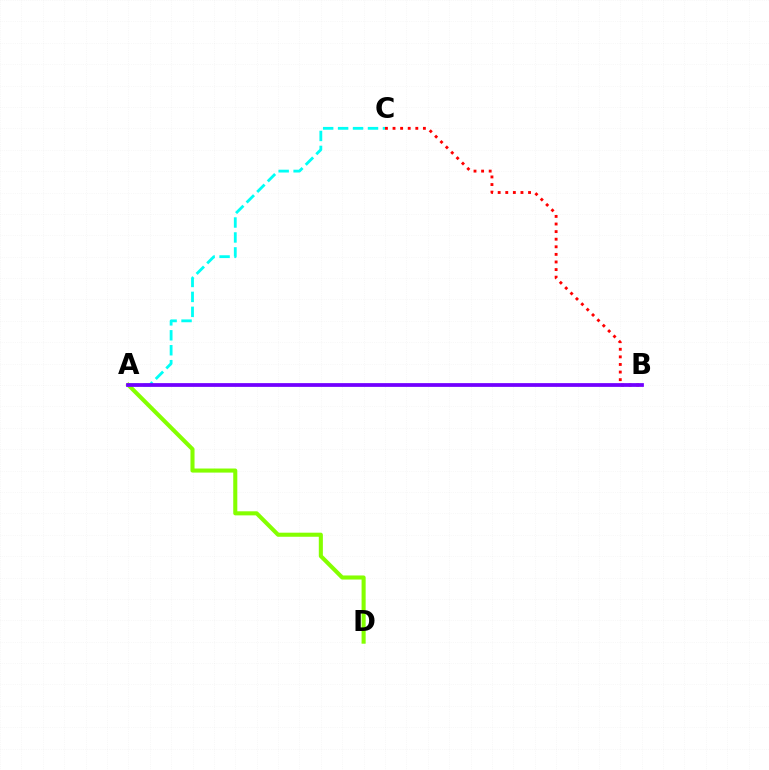{('B', 'C'): [{'color': '#ff0000', 'line_style': 'dotted', 'thickness': 2.06}], ('A', 'C'): [{'color': '#00fff6', 'line_style': 'dashed', 'thickness': 2.03}], ('A', 'D'): [{'color': '#84ff00', 'line_style': 'solid', 'thickness': 2.93}], ('A', 'B'): [{'color': '#7200ff', 'line_style': 'solid', 'thickness': 2.7}]}